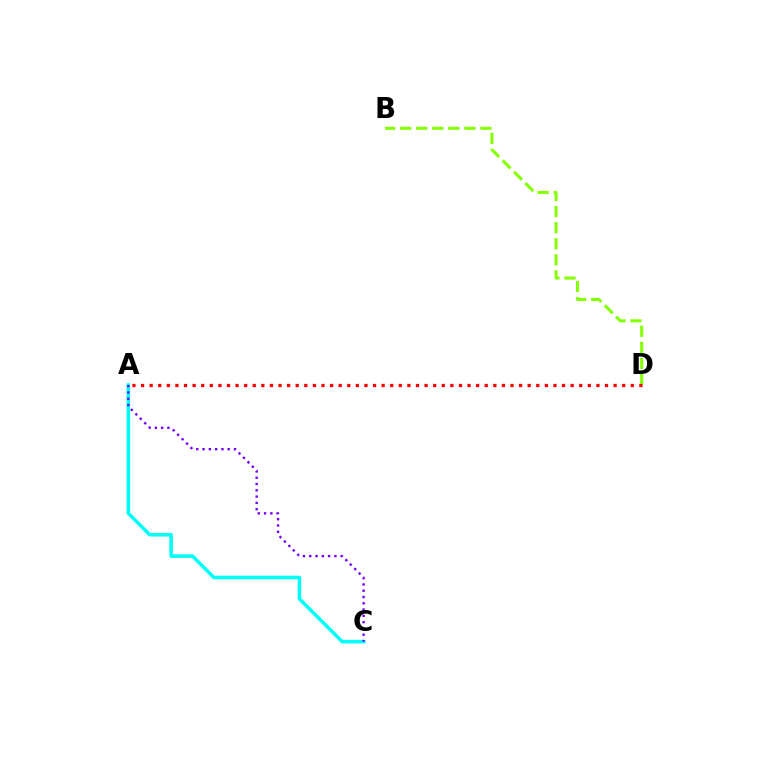{('A', 'C'): [{'color': '#00fff6', 'line_style': 'solid', 'thickness': 2.56}, {'color': '#7200ff', 'line_style': 'dotted', 'thickness': 1.71}], ('B', 'D'): [{'color': '#84ff00', 'line_style': 'dashed', 'thickness': 2.18}], ('A', 'D'): [{'color': '#ff0000', 'line_style': 'dotted', 'thickness': 2.33}]}